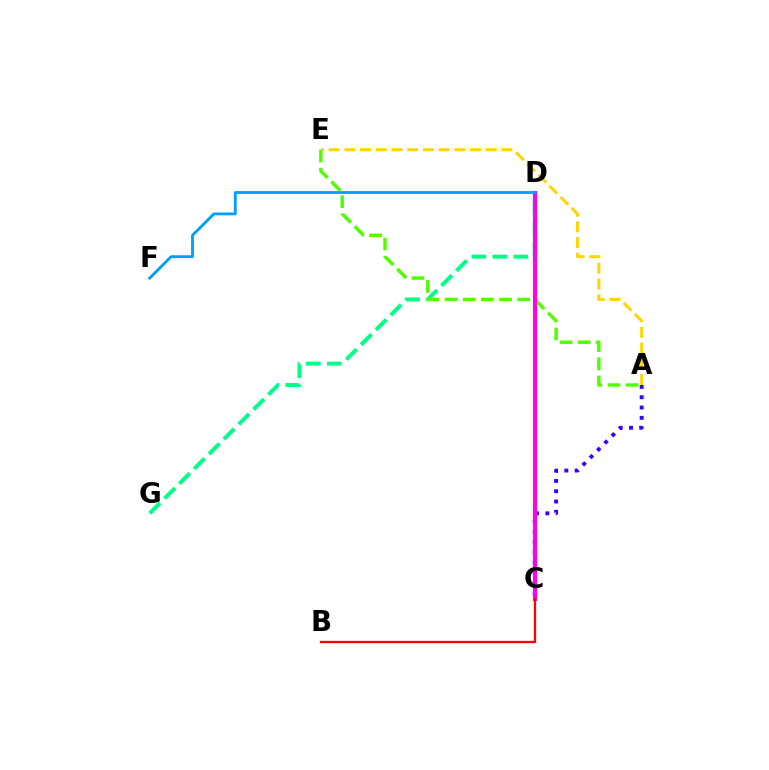{('A', 'E'): [{'color': '#ffd500', 'line_style': 'dashed', 'thickness': 2.14}, {'color': '#4fff00', 'line_style': 'dashed', 'thickness': 2.47}], ('A', 'C'): [{'color': '#3700ff', 'line_style': 'dotted', 'thickness': 2.8}], ('D', 'G'): [{'color': '#00ff86', 'line_style': 'dashed', 'thickness': 2.85}], ('C', 'D'): [{'color': '#ff00ed', 'line_style': 'solid', 'thickness': 2.96}], ('D', 'F'): [{'color': '#009eff', 'line_style': 'solid', 'thickness': 2.03}], ('B', 'C'): [{'color': '#ff0000', 'line_style': 'solid', 'thickness': 1.64}]}